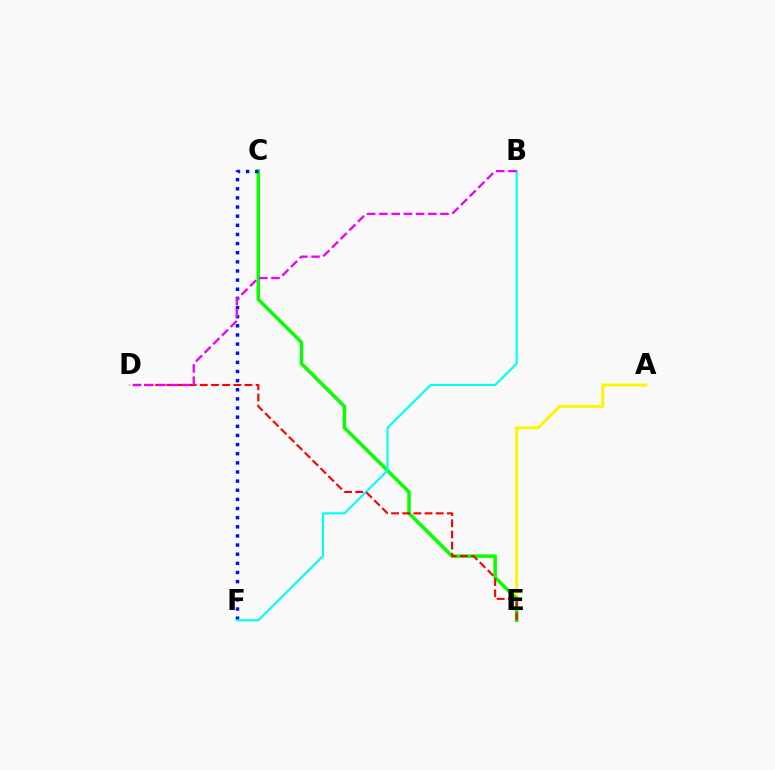{('A', 'E'): [{'color': '#fcf500', 'line_style': 'solid', 'thickness': 2.11}], ('C', 'E'): [{'color': '#08ff00', 'line_style': 'solid', 'thickness': 2.52}], ('C', 'F'): [{'color': '#0010ff', 'line_style': 'dotted', 'thickness': 2.48}], ('B', 'F'): [{'color': '#00fff6', 'line_style': 'solid', 'thickness': 1.52}], ('D', 'E'): [{'color': '#ff0000', 'line_style': 'dashed', 'thickness': 1.52}], ('B', 'D'): [{'color': '#ee00ff', 'line_style': 'dashed', 'thickness': 1.66}]}